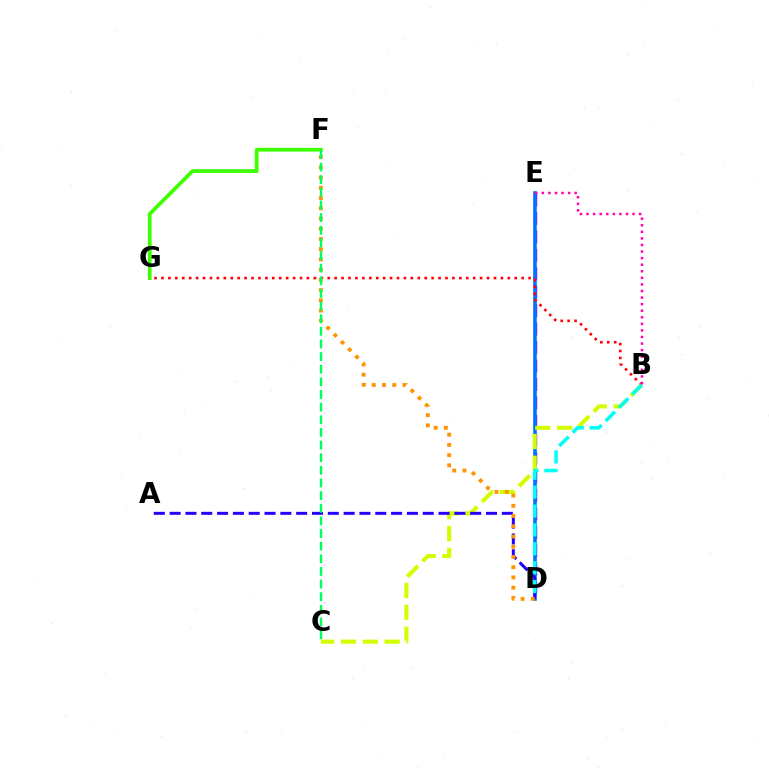{('D', 'E'): [{'color': '#b900ff', 'line_style': 'dashed', 'thickness': 2.51}, {'color': '#0074ff', 'line_style': 'solid', 'thickness': 2.59}], ('F', 'G'): [{'color': '#3dff00', 'line_style': 'solid', 'thickness': 2.7}], ('B', 'G'): [{'color': '#ff0000', 'line_style': 'dotted', 'thickness': 1.88}], ('B', 'C'): [{'color': '#d1ff00', 'line_style': 'dashed', 'thickness': 2.96}], ('B', 'E'): [{'color': '#ff00ac', 'line_style': 'dotted', 'thickness': 1.79}], ('A', 'D'): [{'color': '#2500ff', 'line_style': 'dashed', 'thickness': 2.15}], ('D', 'F'): [{'color': '#ff9400', 'line_style': 'dotted', 'thickness': 2.78}], ('B', 'D'): [{'color': '#00fff6', 'line_style': 'dashed', 'thickness': 2.57}], ('C', 'F'): [{'color': '#00ff5c', 'line_style': 'dashed', 'thickness': 1.72}]}